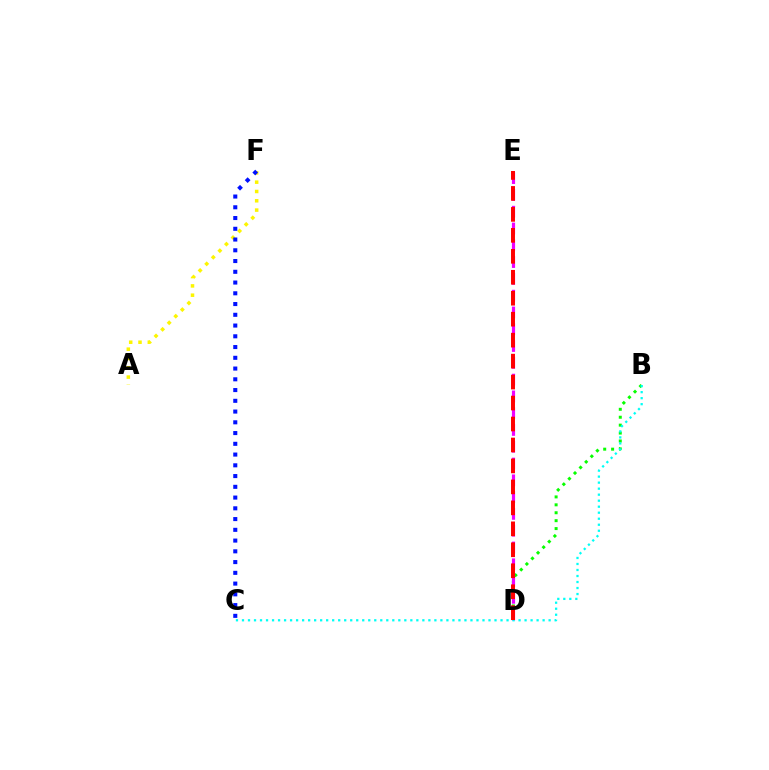{('B', 'D'): [{'color': '#08ff00', 'line_style': 'dotted', 'thickness': 2.15}], ('D', 'E'): [{'color': '#ee00ff', 'line_style': 'dashed', 'thickness': 2.28}, {'color': '#ff0000', 'line_style': 'dashed', 'thickness': 2.85}], ('A', 'F'): [{'color': '#fcf500', 'line_style': 'dotted', 'thickness': 2.53}], ('C', 'F'): [{'color': '#0010ff', 'line_style': 'dotted', 'thickness': 2.92}], ('B', 'C'): [{'color': '#00fff6', 'line_style': 'dotted', 'thickness': 1.63}]}